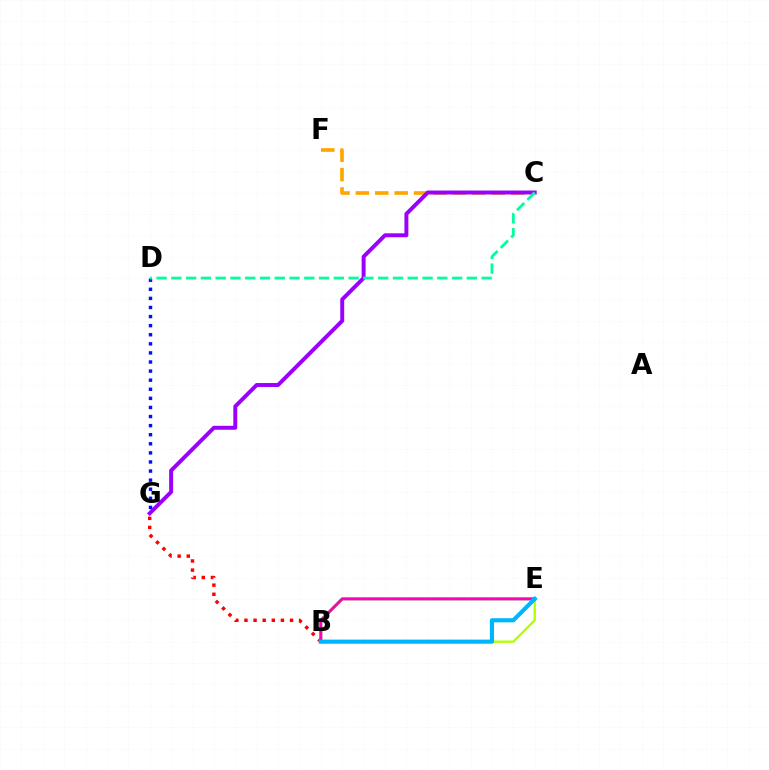{('C', 'F'): [{'color': '#ffa500', 'line_style': 'dashed', 'thickness': 2.64}], ('B', 'G'): [{'color': '#ff0000', 'line_style': 'dotted', 'thickness': 2.48}], ('C', 'G'): [{'color': '#9b00ff', 'line_style': 'solid', 'thickness': 2.84}], ('D', 'G'): [{'color': '#0010ff', 'line_style': 'dotted', 'thickness': 2.47}], ('B', 'E'): [{'color': '#b3ff00', 'line_style': 'solid', 'thickness': 1.68}, {'color': '#08ff00', 'line_style': 'solid', 'thickness': 1.98}, {'color': '#ff00bd', 'line_style': 'solid', 'thickness': 2.09}, {'color': '#00b5ff', 'line_style': 'solid', 'thickness': 2.99}], ('C', 'D'): [{'color': '#00ff9d', 'line_style': 'dashed', 'thickness': 2.01}]}